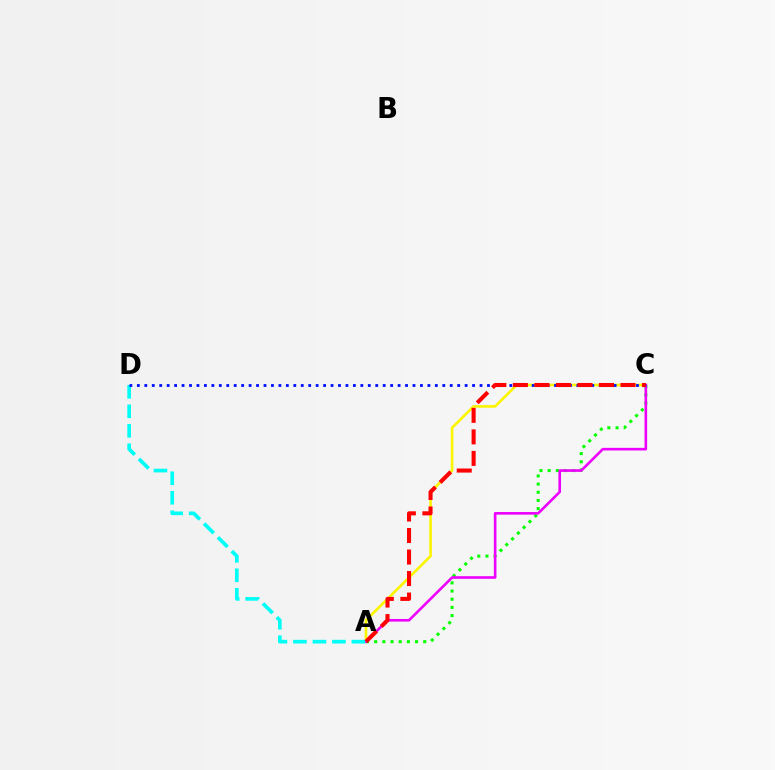{('A', 'C'): [{'color': '#fcf500', 'line_style': 'solid', 'thickness': 1.91}, {'color': '#08ff00', 'line_style': 'dotted', 'thickness': 2.22}, {'color': '#ee00ff', 'line_style': 'solid', 'thickness': 1.89}, {'color': '#ff0000', 'line_style': 'dashed', 'thickness': 2.92}], ('A', 'D'): [{'color': '#00fff6', 'line_style': 'dashed', 'thickness': 2.65}], ('C', 'D'): [{'color': '#0010ff', 'line_style': 'dotted', 'thickness': 2.02}]}